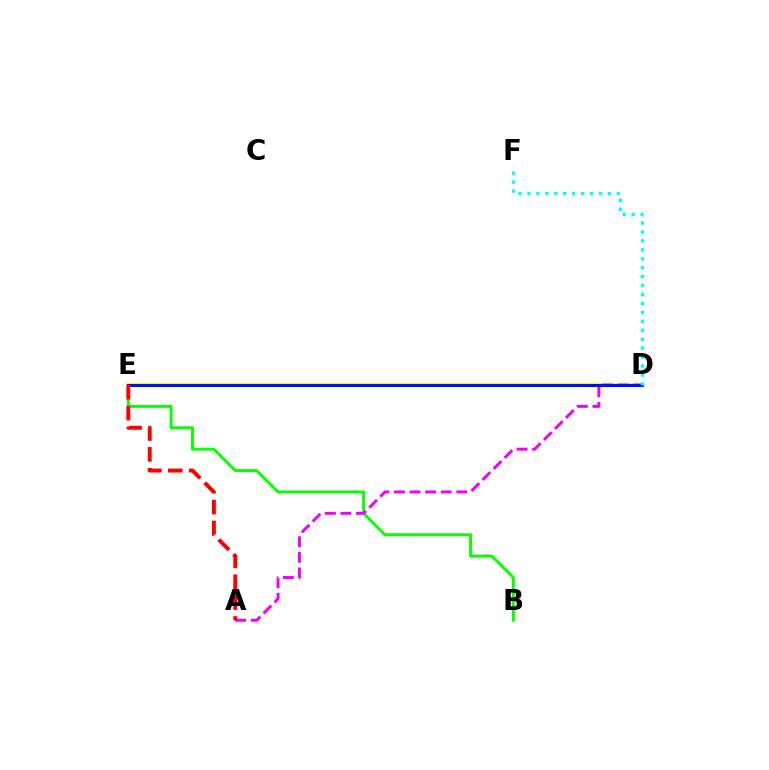{('B', 'E'): [{'color': '#08ff00', 'line_style': 'solid', 'thickness': 2.11}], ('D', 'E'): [{'color': '#fcf500', 'line_style': 'solid', 'thickness': 2.68}, {'color': '#0010ff', 'line_style': 'solid', 'thickness': 2.16}], ('A', 'D'): [{'color': '#ee00ff', 'line_style': 'dashed', 'thickness': 2.12}], ('A', 'E'): [{'color': '#ff0000', 'line_style': 'dashed', 'thickness': 2.84}], ('D', 'F'): [{'color': '#00fff6', 'line_style': 'dotted', 'thickness': 2.43}]}